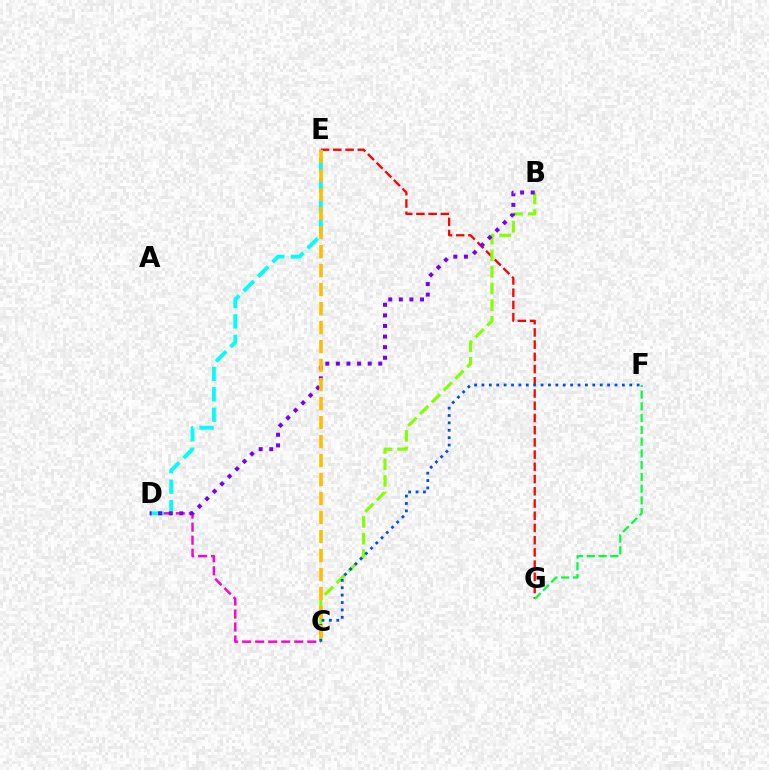{('E', 'G'): [{'color': '#ff0000', 'line_style': 'dashed', 'thickness': 1.66}], ('C', 'D'): [{'color': '#ff00cf', 'line_style': 'dashed', 'thickness': 1.77}], ('B', 'C'): [{'color': '#84ff00', 'line_style': 'dashed', 'thickness': 2.26}], ('C', 'F'): [{'color': '#004bff', 'line_style': 'dotted', 'thickness': 2.01}], ('D', 'E'): [{'color': '#00fff6', 'line_style': 'dashed', 'thickness': 2.78}], ('B', 'D'): [{'color': '#7200ff', 'line_style': 'dotted', 'thickness': 2.88}], ('C', 'E'): [{'color': '#ffbd00', 'line_style': 'dashed', 'thickness': 2.58}], ('F', 'G'): [{'color': '#00ff39', 'line_style': 'dashed', 'thickness': 1.6}]}